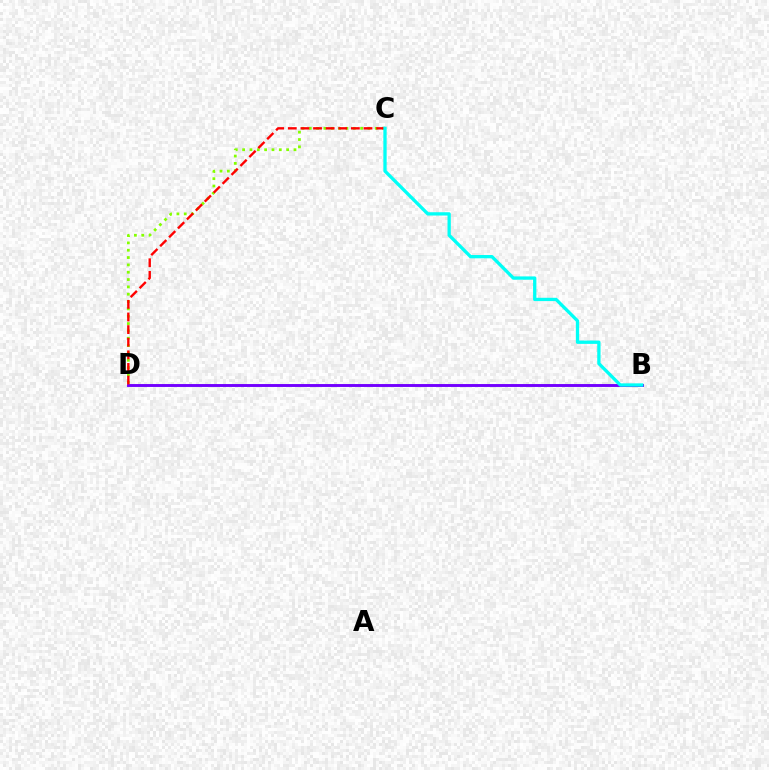{('B', 'D'): [{'color': '#7200ff', 'line_style': 'solid', 'thickness': 2.09}], ('C', 'D'): [{'color': '#84ff00', 'line_style': 'dotted', 'thickness': 1.99}, {'color': '#ff0000', 'line_style': 'dashed', 'thickness': 1.71}], ('B', 'C'): [{'color': '#00fff6', 'line_style': 'solid', 'thickness': 2.38}]}